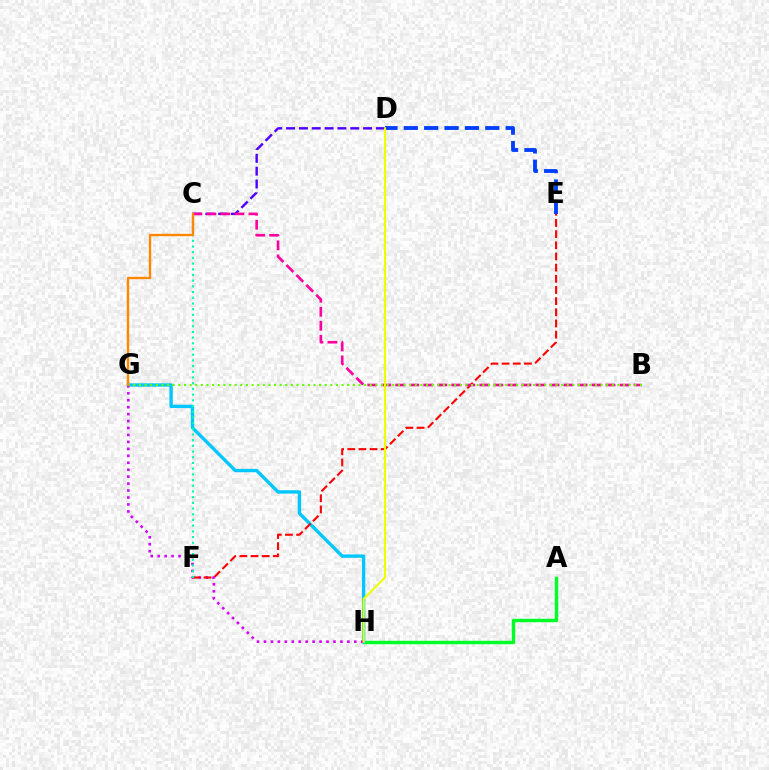{('A', 'H'): [{'color': '#00ff27', 'line_style': 'solid', 'thickness': 2.46}], ('G', 'H'): [{'color': '#00c7ff', 'line_style': 'solid', 'thickness': 2.42}, {'color': '#d600ff', 'line_style': 'dotted', 'thickness': 1.89}], ('C', 'D'): [{'color': '#4f00ff', 'line_style': 'dashed', 'thickness': 1.74}], ('E', 'F'): [{'color': '#ff0000', 'line_style': 'dashed', 'thickness': 1.52}], ('B', 'C'): [{'color': '#ff00a0', 'line_style': 'dashed', 'thickness': 1.9}], ('D', 'E'): [{'color': '#003fff', 'line_style': 'dashed', 'thickness': 2.77}], ('C', 'F'): [{'color': '#00ffaf', 'line_style': 'dotted', 'thickness': 1.55}], ('B', 'G'): [{'color': '#66ff00', 'line_style': 'dotted', 'thickness': 1.53}], ('D', 'H'): [{'color': '#eeff00', 'line_style': 'solid', 'thickness': 1.55}], ('C', 'G'): [{'color': '#ff8800', 'line_style': 'solid', 'thickness': 1.7}]}